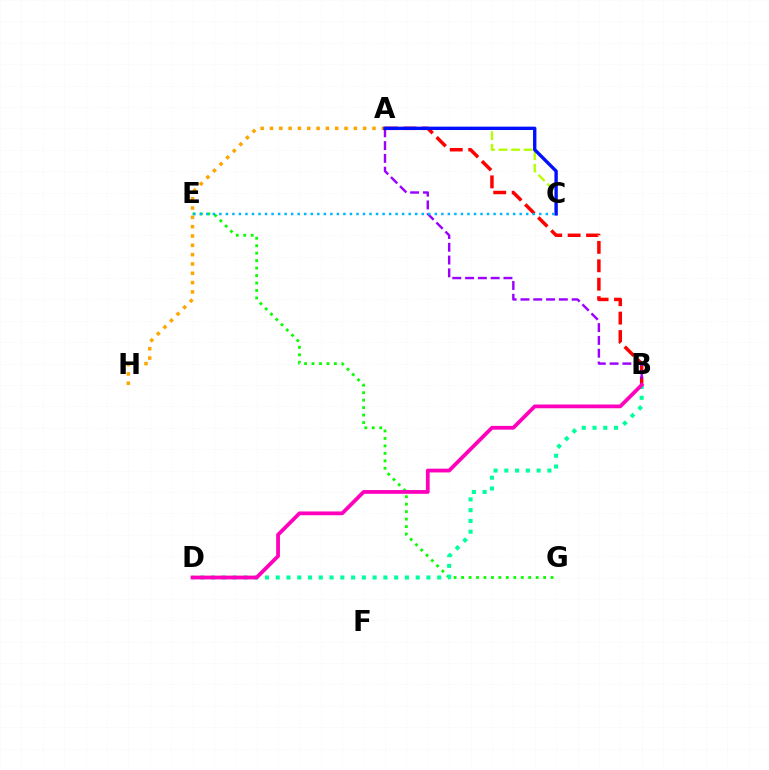{('A', 'B'): [{'color': '#ff0000', 'line_style': 'dashed', 'thickness': 2.5}, {'color': '#9b00ff', 'line_style': 'dashed', 'thickness': 1.74}], ('E', 'G'): [{'color': '#08ff00', 'line_style': 'dotted', 'thickness': 2.03}], ('A', 'C'): [{'color': '#b3ff00', 'line_style': 'dashed', 'thickness': 1.7}, {'color': '#0010ff', 'line_style': 'solid', 'thickness': 2.43}], ('A', 'H'): [{'color': '#ffa500', 'line_style': 'dotted', 'thickness': 2.53}], ('B', 'D'): [{'color': '#00ff9d', 'line_style': 'dotted', 'thickness': 2.93}, {'color': '#ff00bd', 'line_style': 'solid', 'thickness': 2.72}], ('C', 'E'): [{'color': '#00b5ff', 'line_style': 'dotted', 'thickness': 1.77}]}